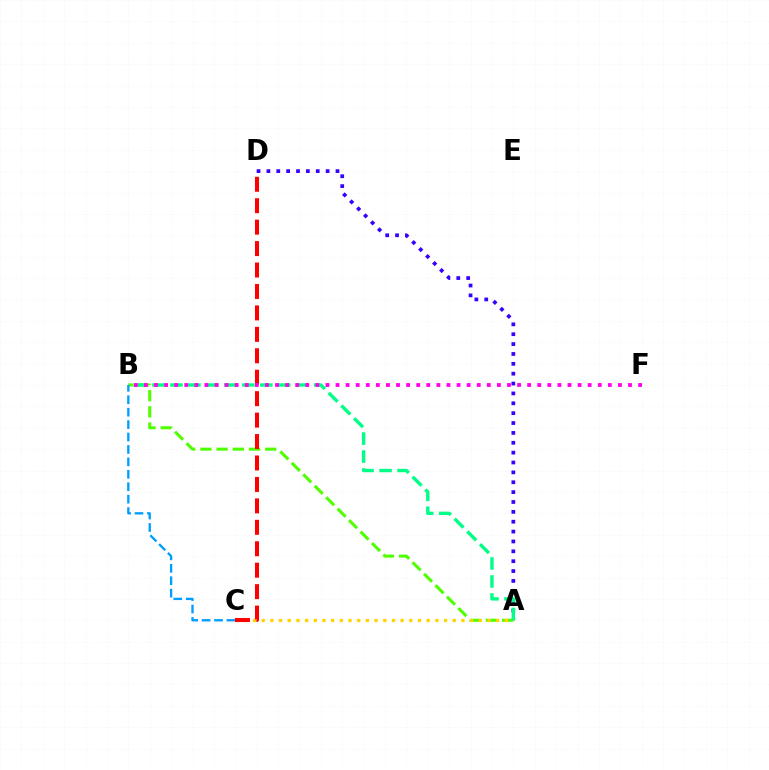{('A', 'D'): [{'color': '#3700ff', 'line_style': 'dotted', 'thickness': 2.68}], ('A', 'B'): [{'color': '#4fff00', 'line_style': 'dashed', 'thickness': 2.2}, {'color': '#00ff86', 'line_style': 'dashed', 'thickness': 2.44}], ('B', 'C'): [{'color': '#009eff', 'line_style': 'dashed', 'thickness': 1.69}], ('A', 'C'): [{'color': '#ffd500', 'line_style': 'dotted', 'thickness': 2.36}], ('C', 'D'): [{'color': '#ff0000', 'line_style': 'dashed', 'thickness': 2.91}], ('B', 'F'): [{'color': '#ff00ed', 'line_style': 'dotted', 'thickness': 2.74}]}